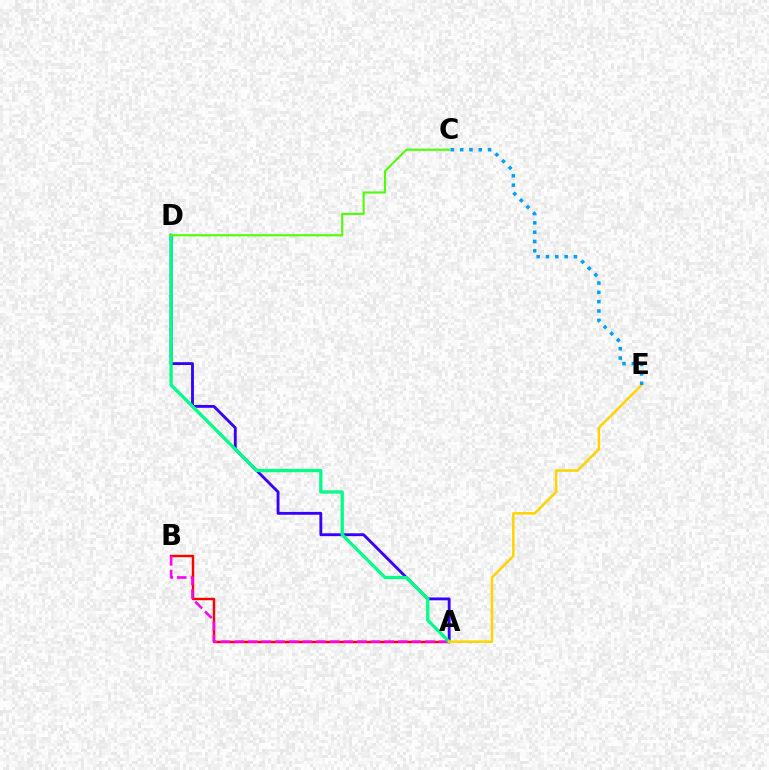{('A', 'B'): [{'color': '#ff0000', 'line_style': 'solid', 'thickness': 1.75}, {'color': '#ff00ed', 'line_style': 'dashed', 'thickness': 1.85}], ('A', 'D'): [{'color': '#3700ff', 'line_style': 'solid', 'thickness': 2.06}, {'color': '#00ff86', 'line_style': 'solid', 'thickness': 2.36}], ('A', 'E'): [{'color': '#ffd500', 'line_style': 'solid', 'thickness': 1.85}], ('C', 'D'): [{'color': '#4fff00', 'line_style': 'solid', 'thickness': 1.51}], ('C', 'E'): [{'color': '#009eff', 'line_style': 'dotted', 'thickness': 2.53}]}